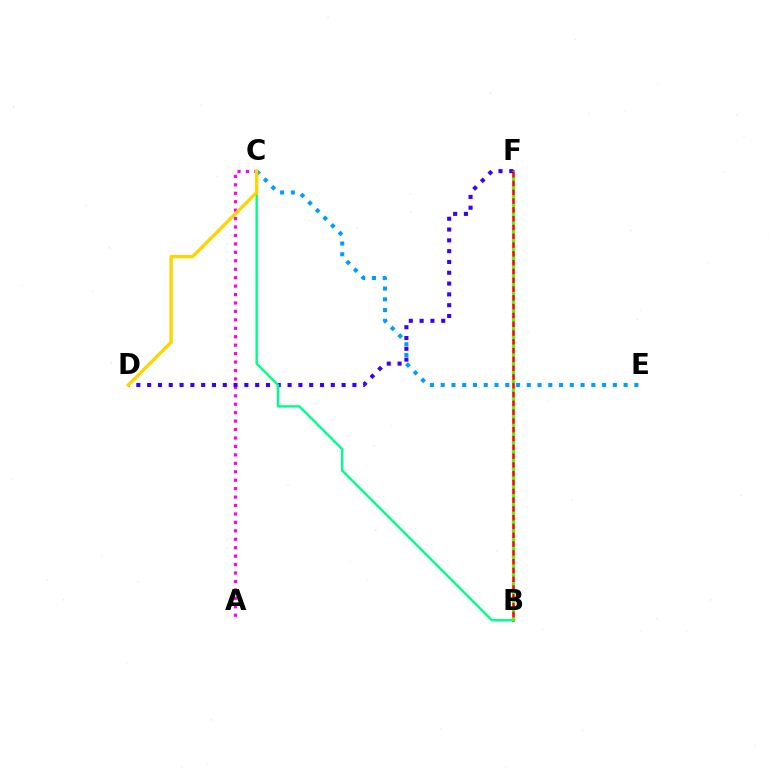{('A', 'C'): [{'color': '#ff00ed', 'line_style': 'dotted', 'thickness': 2.29}], ('B', 'F'): [{'color': '#ff0000', 'line_style': 'solid', 'thickness': 1.85}, {'color': '#4fff00', 'line_style': 'dotted', 'thickness': 2.39}], ('D', 'F'): [{'color': '#3700ff', 'line_style': 'dotted', 'thickness': 2.94}], ('B', 'C'): [{'color': '#00ff86', 'line_style': 'solid', 'thickness': 1.74}], ('C', 'E'): [{'color': '#009eff', 'line_style': 'dotted', 'thickness': 2.92}], ('C', 'D'): [{'color': '#ffd500', 'line_style': 'solid', 'thickness': 2.39}]}